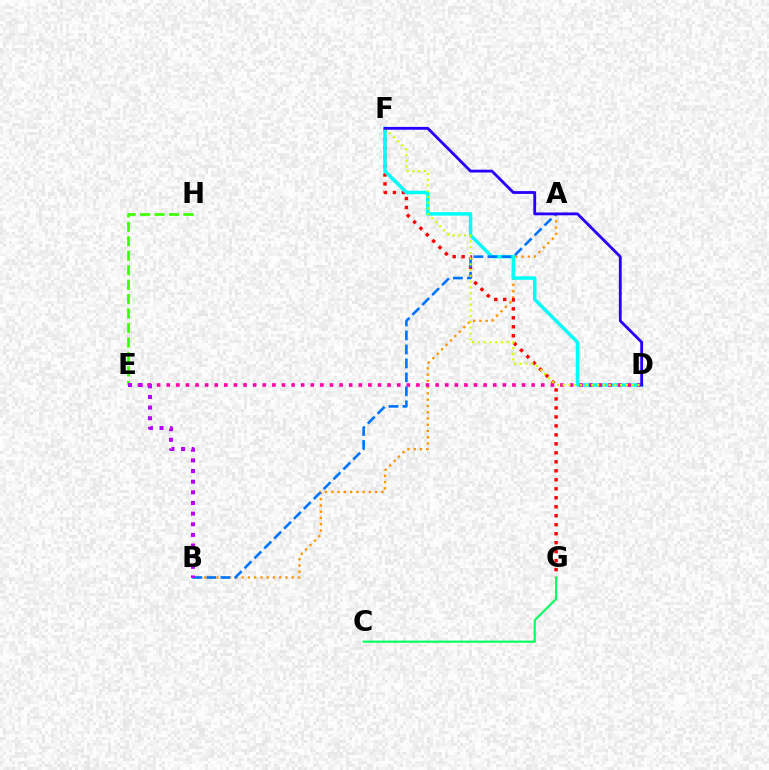{('E', 'H'): [{'color': '#3dff00', 'line_style': 'dashed', 'thickness': 1.96}], ('A', 'B'): [{'color': '#ff9400', 'line_style': 'dotted', 'thickness': 1.7}, {'color': '#0074ff', 'line_style': 'dashed', 'thickness': 1.9}], ('F', 'G'): [{'color': '#ff0000', 'line_style': 'dotted', 'thickness': 2.44}], ('D', 'F'): [{'color': '#00fff6', 'line_style': 'solid', 'thickness': 2.52}, {'color': '#d1ff00', 'line_style': 'dotted', 'thickness': 1.56}, {'color': '#2500ff', 'line_style': 'solid', 'thickness': 2.03}], ('D', 'E'): [{'color': '#ff00ac', 'line_style': 'dotted', 'thickness': 2.61}], ('B', 'E'): [{'color': '#b900ff', 'line_style': 'dotted', 'thickness': 2.89}], ('C', 'G'): [{'color': '#00ff5c', 'line_style': 'solid', 'thickness': 1.52}]}